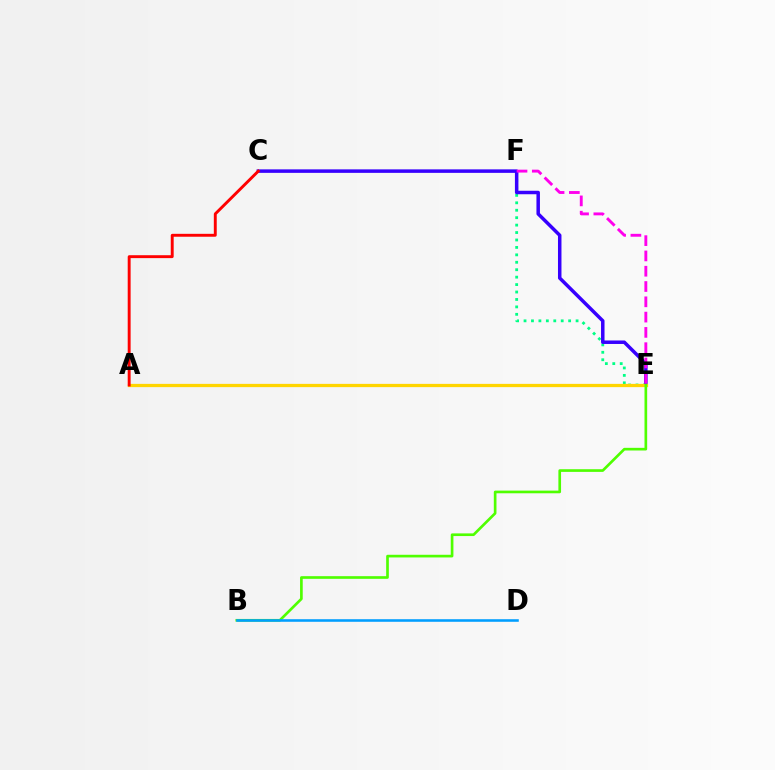{('E', 'F'): [{'color': '#00ff86', 'line_style': 'dotted', 'thickness': 2.02}, {'color': '#ff00ed', 'line_style': 'dashed', 'thickness': 2.08}], ('C', 'E'): [{'color': '#3700ff', 'line_style': 'solid', 'thickness': 2.52}], ('A', 'E'): [{'color': '#ffd500', 'line_style': 'solid', 'thickness': 2.35}], ('A', 'C'): [{'color': '#ff0000', 'line_style': 'solid', 'thickness': 2.09}], ('B', 'E'): [{'color': '#4fff00', 'line_style': 'solid', 'thickness': 1.92}], ('B', 'D'): [{'color': '#009eff', 'line_style': 'solid', 'thickness': 1.85}]}